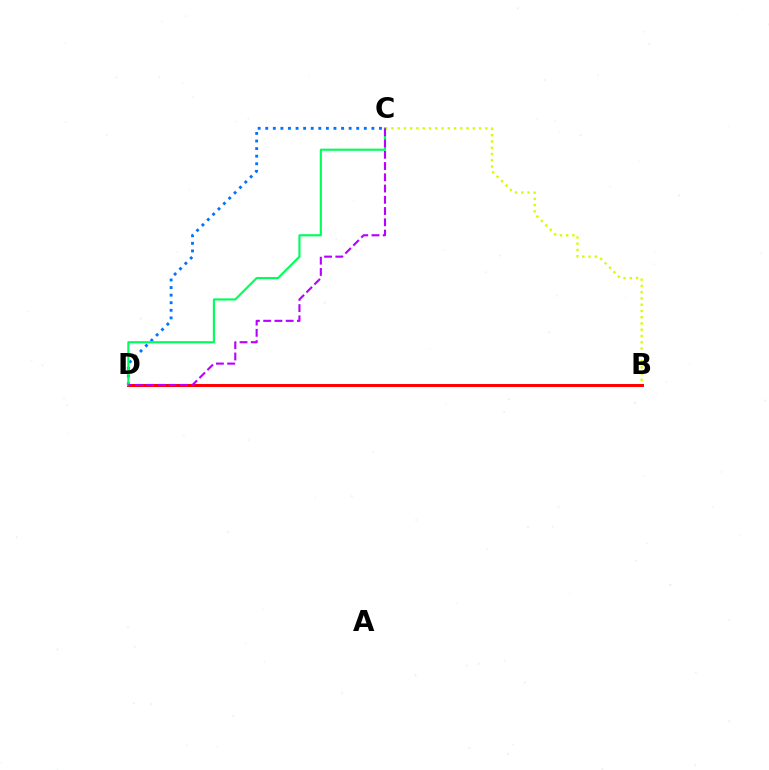{('C', 'D'): [{'color': '#0074ff', 'line_style': 'dotted', 'thickness': 2.06}, {'color': '#00ff5c', 'line_style': 'solid', 'thickness': 1.54}, {'color': '#b900ff', 'line_style': 'dashed', 'thickness': 1.53}], ('B', 'C'): [{'color': '#d1ff00', 'line_style': 'dotted', 'thickness': 1.7}], ('B', 'D'): [{'color': '#ff0000', 'line_style': 'solid', 'thickness': 2.13}]}